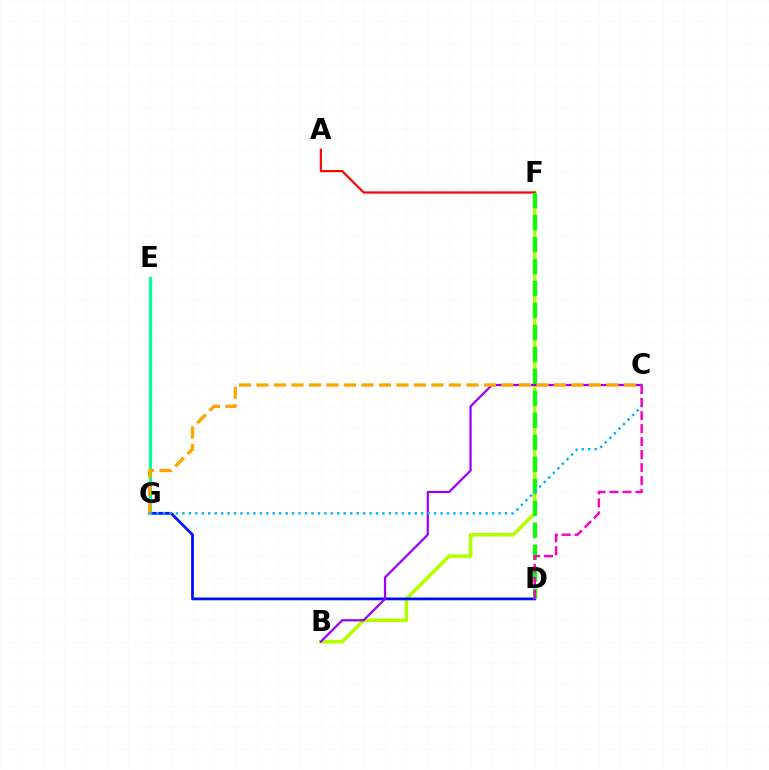{('B', 'F'): [{'color': '#b3ff00', 'line_style': 'solid', 'thickness': 2.57}], ('A', 'F'): [{'color': '#ff0000', 'line_style': 'solid', 'thickness': 1.57}], ('D', 'G'): [{'color': '#0010ff', 'line_style': 'solid', 'thickness': 2.02}], ('D', 'F'): [{'color': '#08ff00', 'line_style': 'dashed', 'thickness': 2.98}], ('E', 'G'): [{'color': '#00ff9d', 'line_style': 'solid', 'thickness': 2.32}], ('B', 'C'): [{'color': '#9b00ff', 'line_style': 'solid', 'thickness': 1.61}], ('C', 'G'): [{'color': '#ffa500', 'line_style': 'dashed', 'thickness': 2.38}, {'color': '#00b5ff', 'line_style': 'dotted', 'thickness': 1.75}], ('C', 'D'): [{'color': '#ff00bd', 'line_style': 'dashed', 'thickness': 1.77}]}